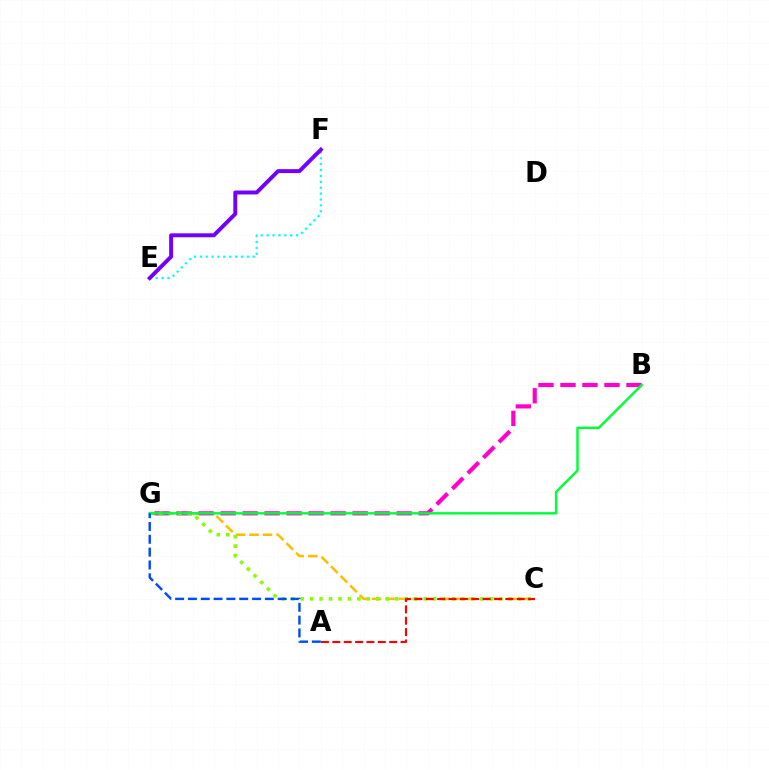{('E', 'F'): [{'color': '#00fff6', 'line_style': 'dotted', 'thickness': 1.6}, {'color': '#7200ff', 'line_style': 'solid', 'thickness': 2.84}], ('C', 'G'): [{'color': '#ffbd00', 'line_style': 'dashed', 'thickness': 1.84}, {'color': '#84ff00', 'line_style': 'dotted', 'thickness': 2.57}], ('B', 'G'): [{'color': '#ff00cf', 'line_style': 'dashed', 'thickness': 2.99}, {'color': '#00ff39', 'line_style': 'solid', 'thickness': 1.77}], ('A', 'C'): [{'color': '#ff0000', 'line_style': 'dashed', 'thickness': 1.54}], ('A', 'G'): [{'color': '#004bff', 'line_style': 'dashed', 'thickness': 1.74}]}